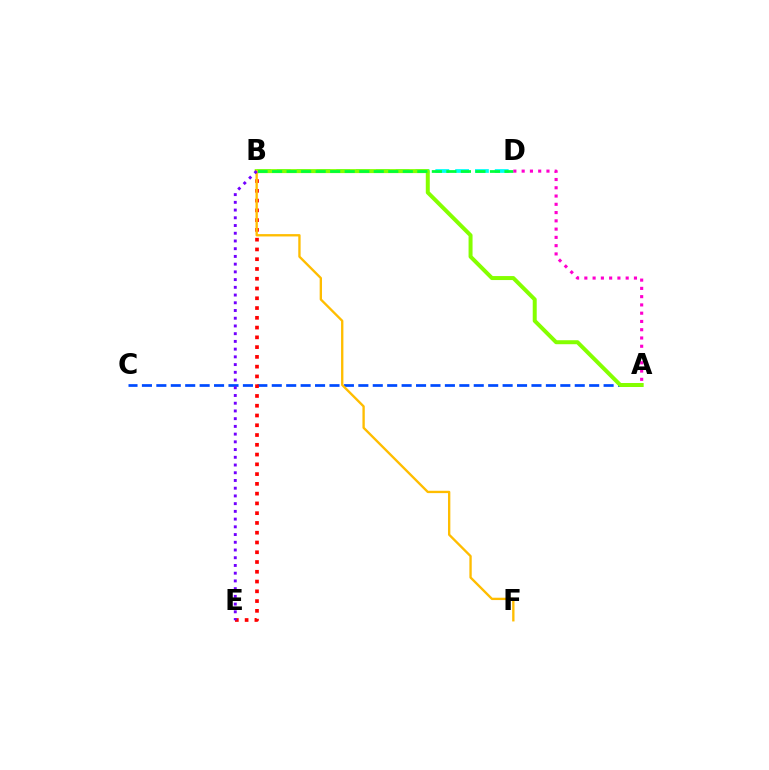{('A', 'C'): [{'color': '#004bff', 'line_style': 'dashed', 'thickness': 1.96}], ('B', 'D'): [{'color': '#00fff6', 'line_style': 'dashed', 'thickness': 2.69}, {'color': '#00ff39', 'line_style': 'dashed', 'thickness': 1.97}], ('B', 'E'): [{'color': '#ff0000', 'line_style': 'dotted', 'thickness': 2.65}, {'color': '#7200ff', 'line_style': 'dotted', 'thickness': 2.1}], ('A', 'B'): [{'color': '#84ff00', 'line_style': 'solid', 'thickness': 2.87}], ('B', 'F'): [{'color': '#ffbd00', 'line_style': 'solid', 'thickness': 1.69}], ('A', 'D'): [{'color': '#ff00cf', 'line_style': 'dotted', 'thickness': 2.25}]}